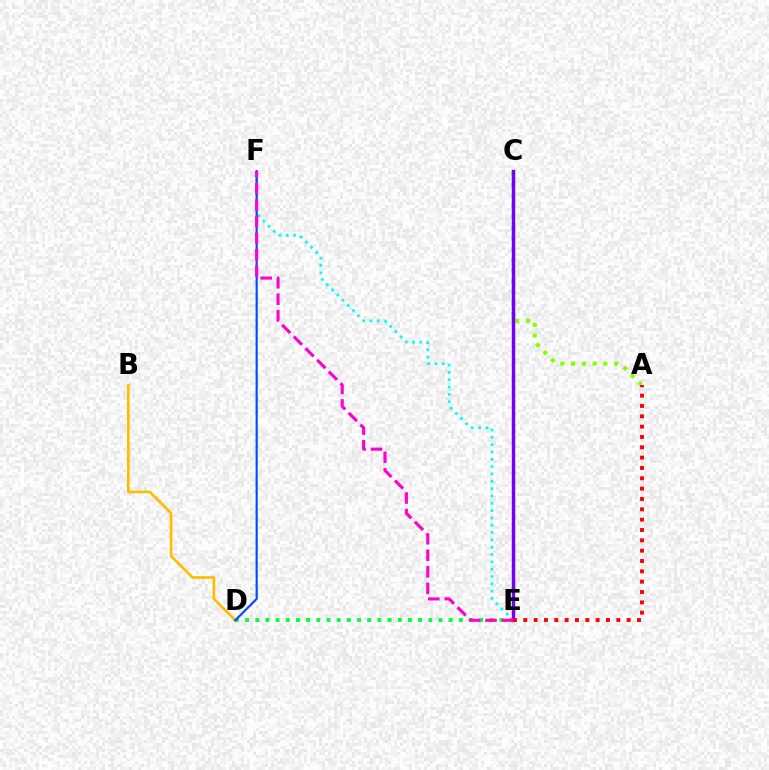{('A', 'C'): [{'color': '#84ff00', 'line_style': 'dotted', 'thickness': 2.93}], ('D', 'E'): [{'color': '#00ff39', 'line_style': 'dotted', 'thickness': 2.76}], ('E', 'F'): [{'color': '#00fff6', 'line_style': 'dotted', 'thickness': 1.99}, {'color': '#ff00cf', 'line_style': 'dashed', 'thickness': 2.25}], ('C', 'E'): [{'color': '#7200ff', 'line_style': 'solid', 'thickness': 2.48}], ('B', 'D'): [{'color': '#ffbd00', 'line_style': 'solid', 'thickness': 1.94}], ('A', 'E'): [{'color': '#ff0000', 'line_style': 'dotted', 'thickness': 2.81}], ('D', 'F'): [{'color': '#004bff', 'line_style': 'solid', 'thickness': 1.56}]}